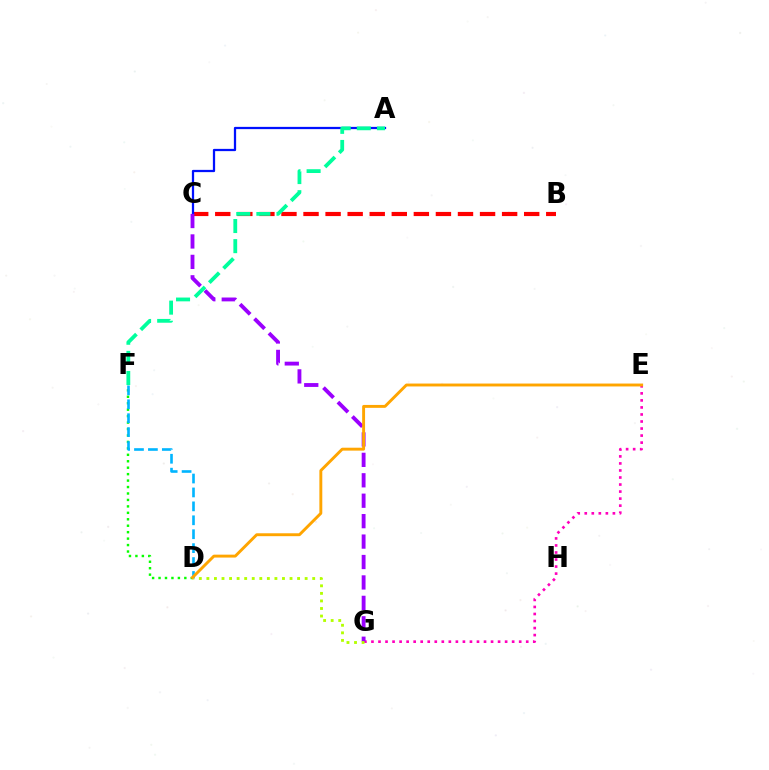{('B', 'C'): [{'color': '#ff0000', 'line_style': 'dashed', 'thickness': 3.0}], ('A', 'C'): [{'color': '#0010ff', 'line_style': 'solid', 'thickness': 1.63}], ('D', 'F'): [{'color': '#08ff00', 'line_style': 'dotted', 'thickness': 1.75}, {'color': '#00b5ff', 'line_style': 'dashed', 'thickness': 1.89}], ('E', 'G'): [{'color': '#ff00bd', 'line_style': 'dotted', 'thickness': 1.91}], ('C', 'G'): [{'color': '#9b00ff', 'line_style': 'dashed', 'thickness': 2.78}], ('D', 'G'): [{'color': '#b3ff00', 'line_style': 'dotted', 'thickness': 2.05}], ('A', 'F'): [{'color': '#00ff9d', 'line_style': 'dashed', 'thickness': 2.73}], ('D', 'E'): [{'color': '#ffa500', 'line_style': 'solid', 'thickness': 2.09}]}